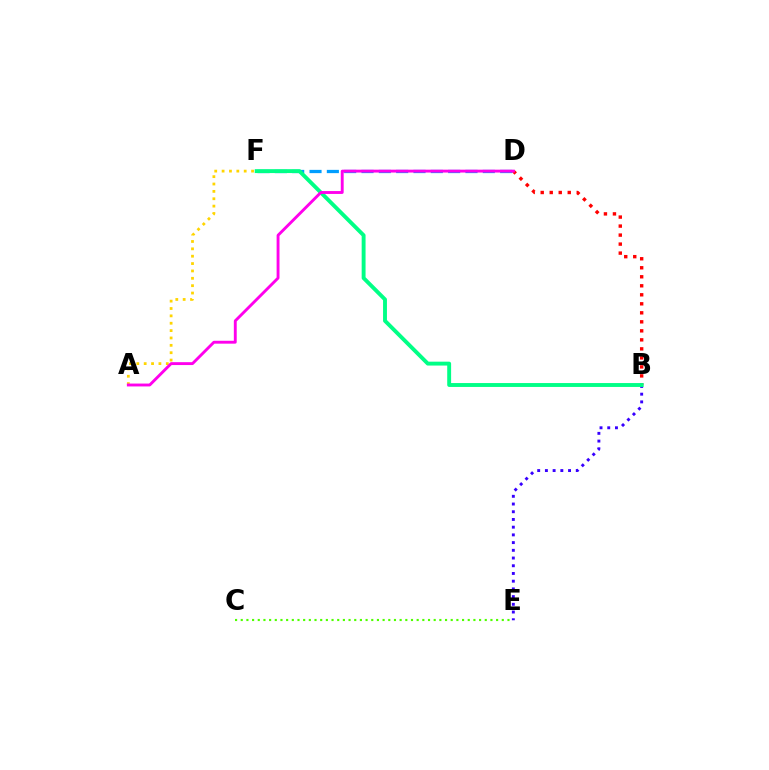{('B', 'D'): [{'color': '#ff0000', 'line_style': 'dotted', 'thickness': 2.45}], ('D', 'F'): [{'color': '#009eff', 'line_style': 'dashed', 'thickness': 2.35}], ('B', 'E'): [{'color': '#3700ff', 'line_style': 'dotted', 'thickness': 2.1}], ('B', 'F'): [{'color': '#00ff86', 'line_style': 'solid', 'thickness': 2.8}], ('C', 'E'): [{'color': '#4fff00', 'line_style': 'dotted', 'thickness': 1.54}], ('A', 'F'): [{'color': '#ffd500', 'line_style': 'dotted', 'thickness': 2.0}], ('A', 'D'): [{'color': '#ff00ed', 'line_style': 'solid', 'thickness': 2.08}]}